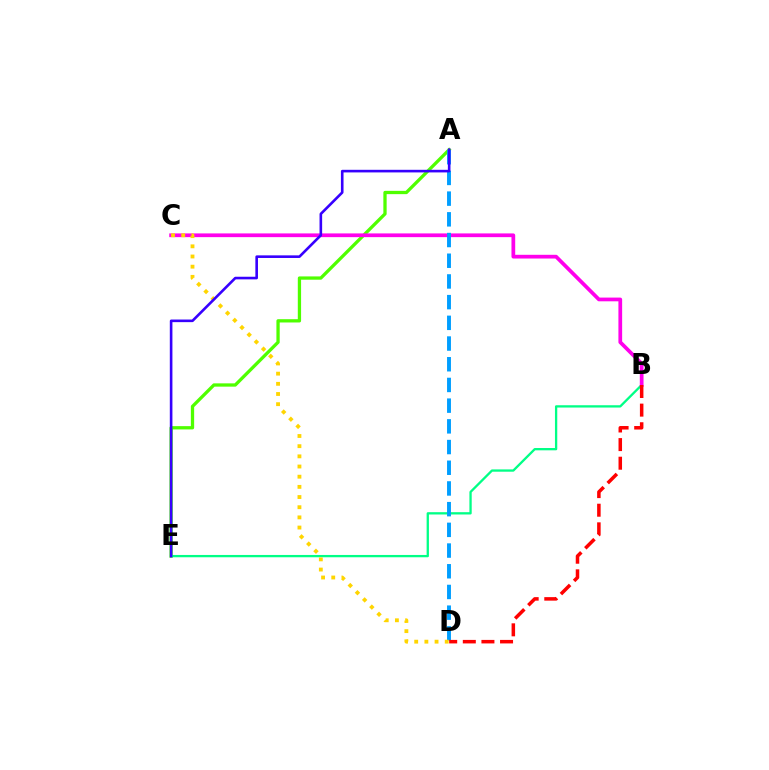{('A', 'E'): [{'color': '#4fff00', 'line_style': 'solid', 'thickness': 2.37}, {'color': '#3700ff', 'line_style': 'solid', 'thickness': 1.88}], ('B', 'E'): [{'color': '#00ff86', 'line_style': 'solid', 'thickness': 1.66}], ('B', 'C'): [{'color': '#ff00ed', 'line_style': 'solid', 'thickness': 2.68}], ('A', 'D'): [{'color': '#009eff', 'line_style': 'dashed', 'thickness': 2.81}], ('C', 'D'): [{'color': '#ffd500', 'line_style': 'dotted', 'thickness': 2.76}], ('B', 'D'): [{'color': '#ff0000', 'line_style': 'dashed', 'thickness': 2.53}]}